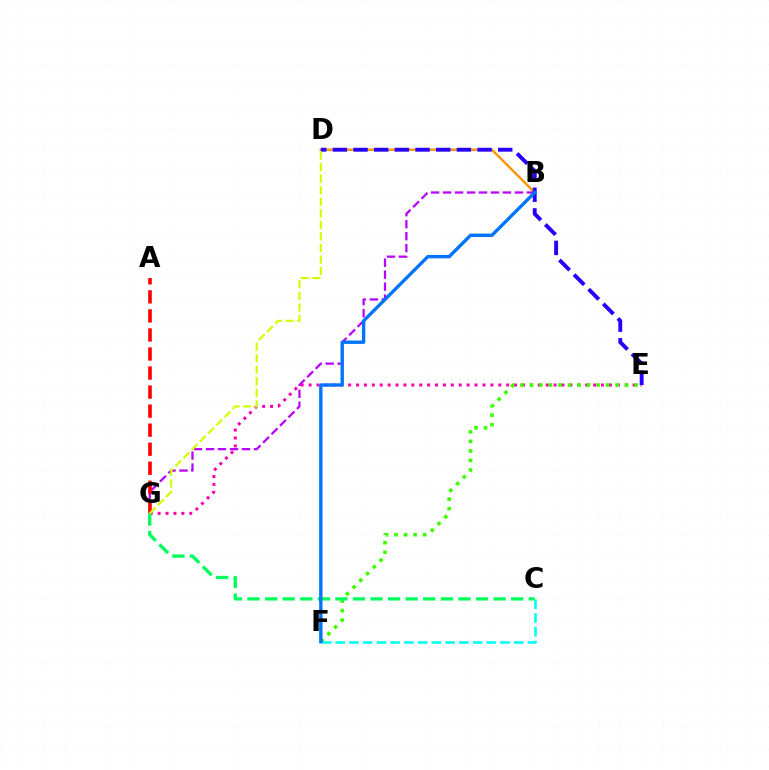{('E', 'G'): [{'color': '#ff00ac', 'line_style': 'dotted', 'thickness': 2.15}], ('E', 'F'): [{'color': '#3dff00', 'line_style': 'dotted', 'thickness': 2.59}], ('C', 'F'): [{'color': '#00fff6', 'line_style': 'dashed', 'thickness': 1.87}], ('B', 'D'): [{'color': '#ff9400', 'line_style': 'solid', 'thickness': 1.73}], ('B', 'G'): [{'color': '#b900ff', 'line_style': 'dashed', 'thickness': 1.63}], ('C', 'G'): [{'color': '#00ff5c', 'line_style': 'dashed', 'thickness': 2.39}], ('A', 'G'): [{'color': '#ff0000', 'line_style': 'dashed', 'thickness': 2.59}], ('D', 'E'): [{'color': '#2500ff', 'line_style': 'dashed', 'thickness': 2.81}], ('D', 'G'): [{'color': '#d1ff00', 'line_style': 'dashed', 'thickness': 1.57}], ('B', 'F'): [{'color': '#0074ff', 'line_style': 'solid', 'thickness': 2.42}]}